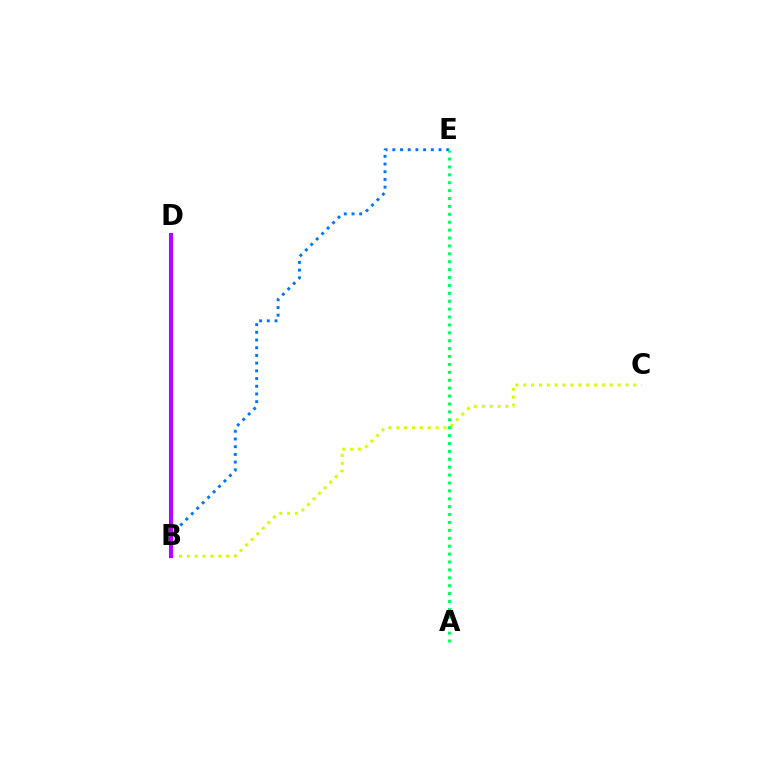{('B', 'C'): [{'color': '#d1ff00', 'line_style': 'dotted', 'thickness': 2.14}], ('B', 'D'): [{'color': '#ff0000', 'line_style': 'dashed', 'thickness': 1.56}, {'color': '#b900ff', 'line_style': 'solid', 'thickness': 2.93}], ('B', 'E'): [{'color': '#0074ff', 'line_style': 'dotted', 'thickness': 2.09}], ('A', 'E'): [{'color': '#00ff5c', 'line_style': 'dotted', 'thickness': 2.15}]}